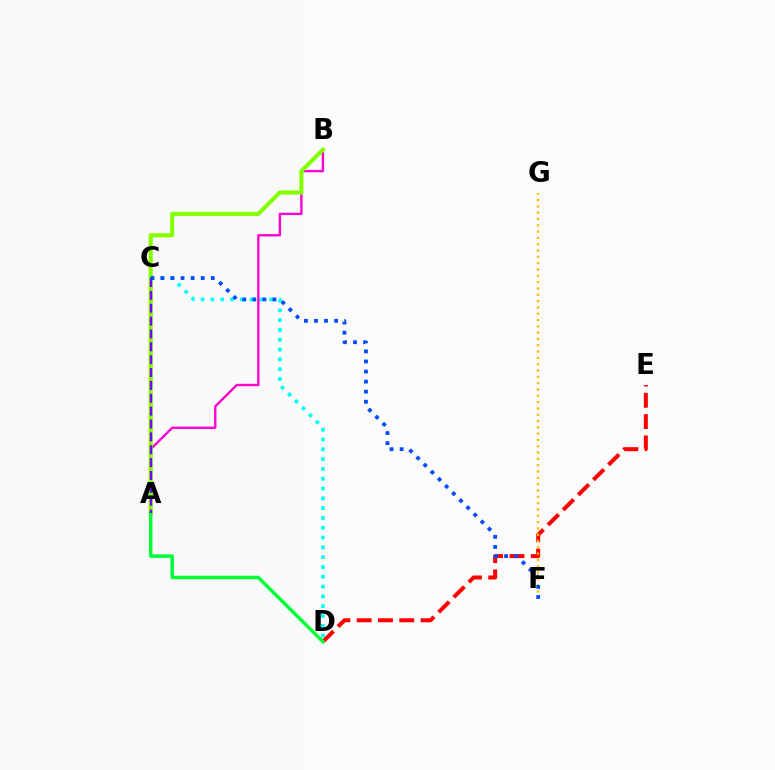{('C', 'D'): [{'color': '#00fff6', 'line_style': 'dotted', 'thickness': 2.66}], ('D', 'E'): [{'color': '#ff0000', 'line_style': 'dashed', 'thickness': 2.9}], ('F', 'G'): [{'color': '#ffbd00', 'line_style': 'dotted', 'thickness': 1.72}], ('A', 'B'): [{'color': '#ff00cf', 'line_style': 'solid', 'thickness': 1.7}, {'color': '#84ff00', 'line_style': 'solid', 'thickness': 2.95}], ('A', 'D'): [{'color': '#00ff39', 'line_style': 'solid', 'thickness': 2.52}], ('A', 'C'): [{'color': '#7200ff', 'line_style': 'dashed', 'thickness': 1.75}], ('C', 'F'): [{'color': '#004bff', 'line_style': 'dotted', 'thickness': 2.74}]}